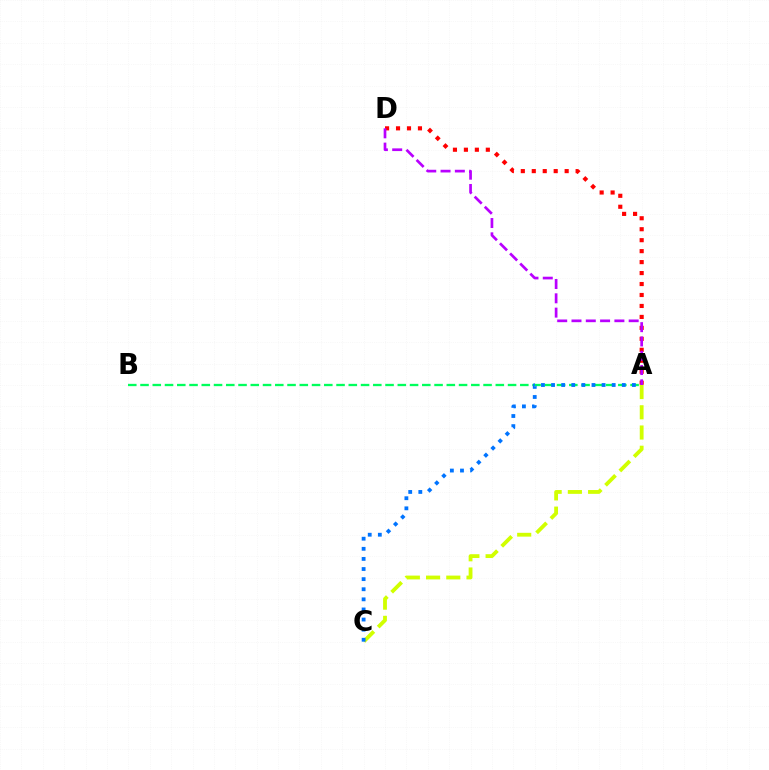{('A', 'B'): [{'color': '#00ff5c', 'line_style': 'dashed', 'thickness': 1.66}], ('A', 'D'): [{'color': '#ff0000', 'line_style': 'dotted', 'thickness': 2.98}, {'color': '#b900ff', 'line_style': 'dashed', 'thickness': 1.94}], ('A', 'C'): [{'color': '#d1ff00', 'line_style': 'dashed', 'thickness': 2.75}, {'color': '#0074ff', 'line_style': 'dotted', 'thickness': 2.75}]}